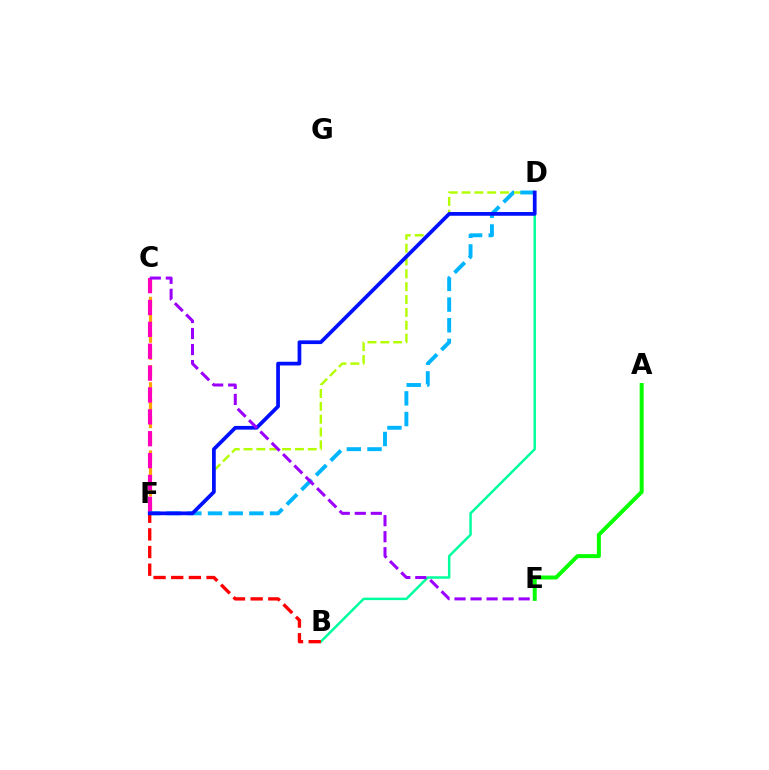{('B', 'D'): [{'color': '#00ff9d', 'line_style': 'solid', 'thickness': 1.78}], ('C', 'F'): [{'color': '#ffa500', 'line_style': 'dashed', 'thickness': 2.32}, {'color': '#ff00bd', 'line_style': 'dashed', 'thickness': 2.97}], ('D', 'F'): [{'color': '#b3ff00', 'line_style': 'dashed', 'thickness': 1.75}, {'color': '#00b5ff', 'line_style': 'dashed', 'thickness': 2.81}, {'color': '#0010ff', 'line_style': 'solid', 'thickness': 2.68}], ('A', 'E'): [{'color': '#08ff00', 'line_style': 'solid', 'thickness': 2.87}], ('B', 'F'): [{'color': '#ff0000', 'line_style': 'dashed', 'thickness': 2.4}], ('C', 'E'): [{'color': '#9b00ff', 'line_style': 'dashed', 'thickness': 2.18}]}